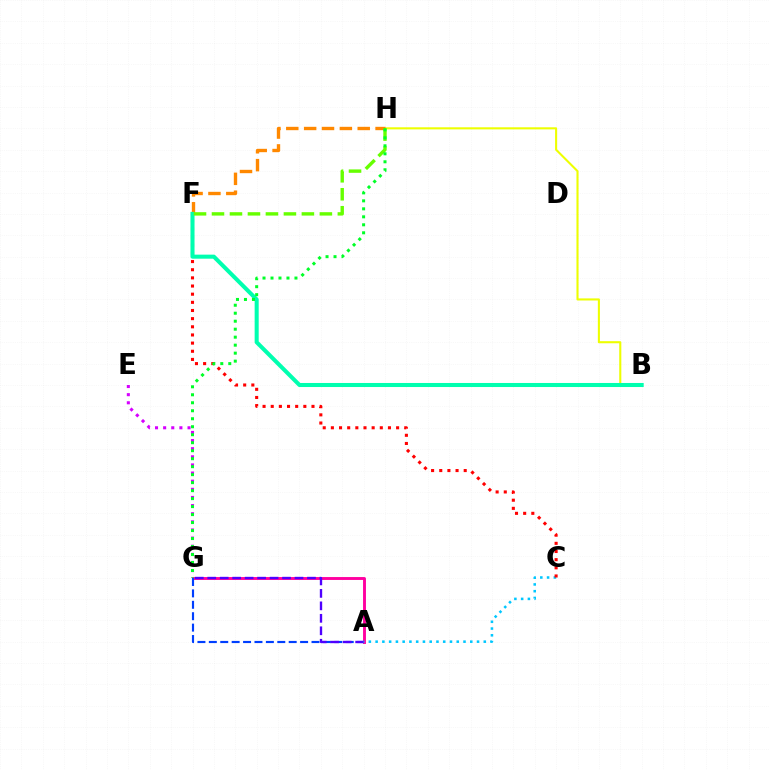{('A', 'G'): [{'color': '#ff00a0', 'line_style': 'solid', 'thickness': 2.08}, {'color': '#003fff', 'line_style': 'dashed', 'thickness': 1.55}, {'color': '#4f00ff', 'line_style': 'dashed', 'thickness': 1.69}], ('E', 'G'): [{'color': '#d600ff', 'line_style': 'dotted', 'thickness': 2.21}], ('A', 'C'): [{'color': '#00c7ff', 'line_style': 'dotted', 'thickness': 1.84}], ('B', 'H'): [{'color': '#eeff00', 'line_style': 'solid', 'thickness': 1.5}], ('F', 'H'): [{'color': '#ff8800', 'line_style': 'dashed', 'thickness': 2.43}, {'color': '#66ff00', 'line_style': 'dashed', 'thickness': 2.44}], ('C', 'F'): [{'color': '#ff0000', 'line_style': 'dotted', 'thickness': 2.22}], ('B', 'F'): [{'color': '#00ffaf', 'line_style': 'solid', 'thickness': 2.91}], ('G', 'H'): [{'color': '#00ff27', 'line_style': 'dotted', 'thickness': 2.17}]}